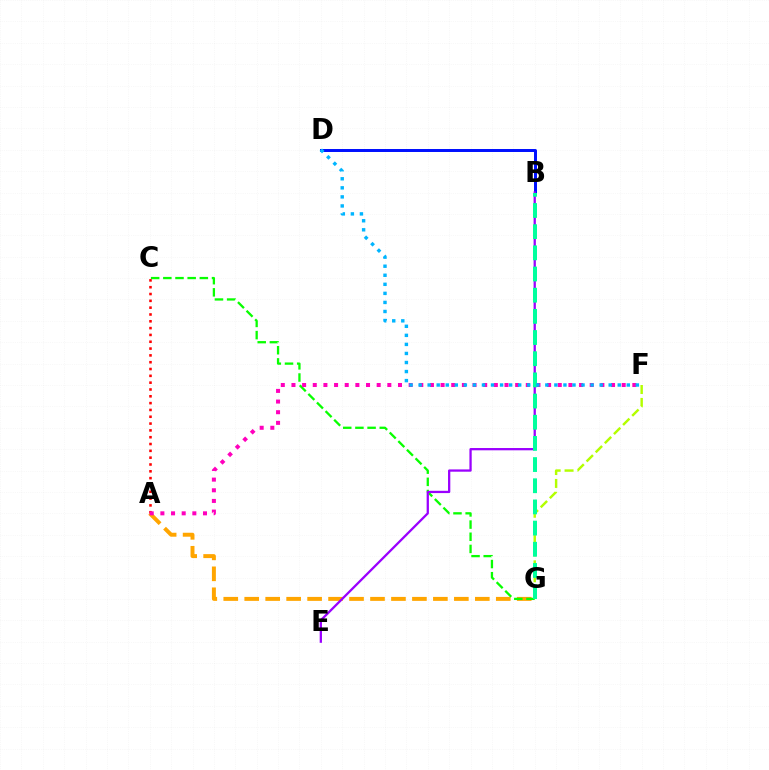{('A', 'G'): [{'color': '#ffa500', 'line_style': 'dashed', 'thickness': 2.85}], ('F', 'G'): [{'color': '#b3ff00', 'line_style': 'dashed', 'thickness': 1.75}], ('C', 'G'): [{'color': '#08ff00', 'line_style': 'dashed', 'thickness': 1.65}], ('B', 'D'): [{'color': '#0010ff', 'line_style': 'solid', 'thickness': 2.14}], ('B', 'E'): [{'color': '#9b00ff', 'line_style': 'solid', 'thickness': 1.64}], ('A', 'C'): [{'color': '#ff0000', 'line_style': 'dotted', 'thickness': 1.85}], ('A', 'F'): [{'color': '#ff00bd', 'line_style': 'dotted', 'thickness': 2.89}], ('B', 'G'): [{'color': '#00ff9d', 'line_style': 'dashed', 'thickness': 2.88}], ('D', 'F'): [{'color': '#00b5ff', 'line_style': 'dotted', 'thickness': 2.46}]}